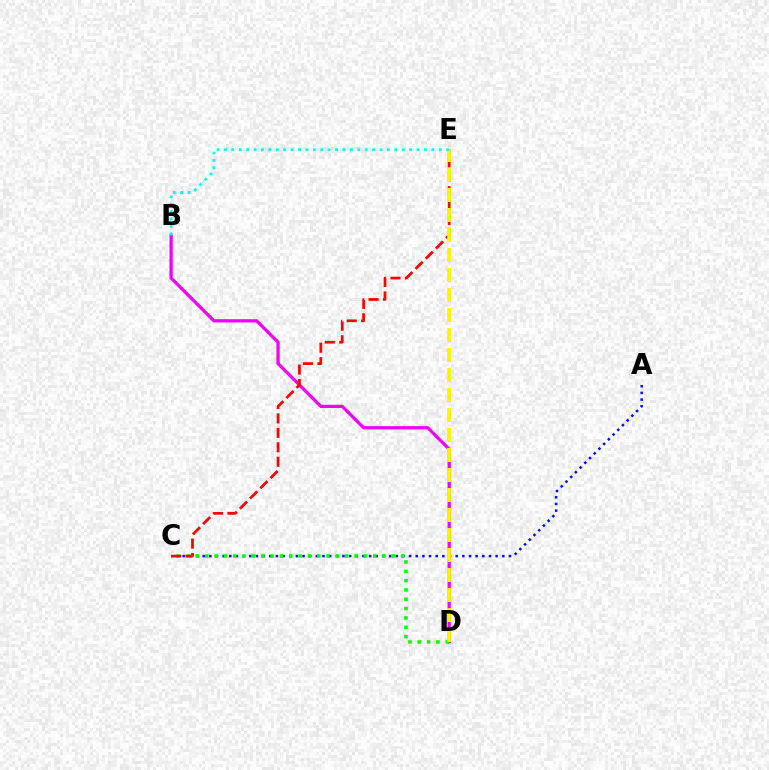{('A', 'C'): [{'color': '#0010ff', 'line_style': 'dotted', 'thickness': 1.81}], ('B', 'D'): [{'color': '#ee00ff', 'line_style': 'solid', 'thickness': 2.34}], ('C', 'D'): [{'color': '#08ff00', 'line_style': 'dotted', 'thickness': 2.53}], ('C', 'E'): [{'color': '#ff0000', 'line_style': 'dashed', 'thickness': 1.96}], ('D', 'E'): [{'color': '#fcf500', 'line_style': 'dashed', 'thickness': 2.72}], ('B', 'E'): [{'color': '#00fff6', 'line_style': 'dotted', 'thickness': 2.01}]}